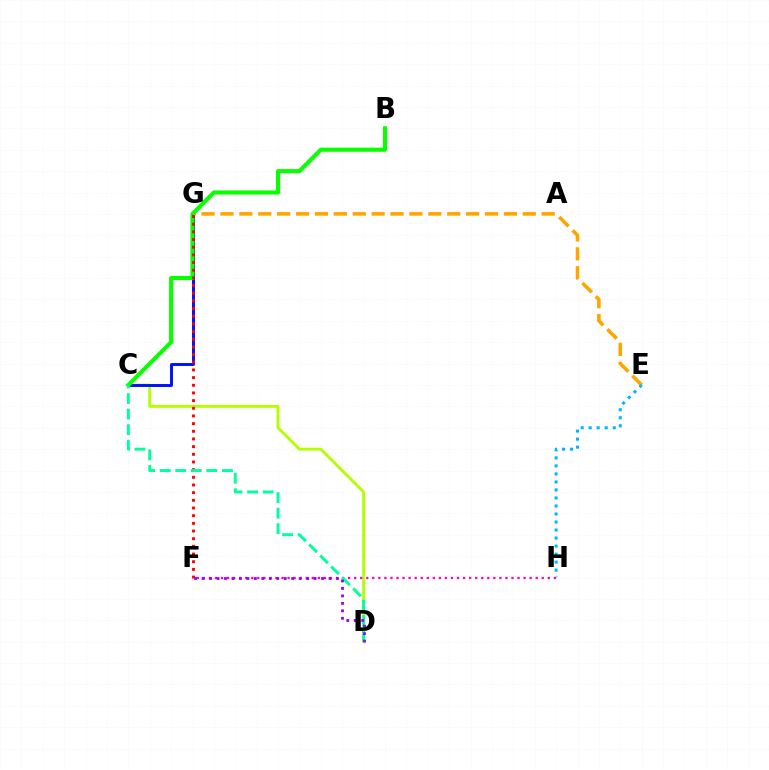{('C', 'D'): [{'color': '#b3ff00', 'line_style': 'solid', 'thickness': 2.06}, {'color': '#00ff9d', 'line_style': 'dashed', 'thickness': 2.11}], ('C', 'G'): [{'color': '#0010ff', 'line_style': 'solid', 'thickness': 2.1}], ('E', 'G'): [{'color': '#ffa500', 'line_style': 'dashed', 'thickness': 2.57}], ('B', 'C'): [{'color': '#08ff00', 'line_style': 'solid', 'thickness': 2.95}], ('F', 'H'): [{'color': '#ff00bd', 'line_style': 'dotted', 'thickness': 1.64}], ('F', 'G'): [{'color': '#ff0000', 'line_style': 'dotted', 'thickness': 2.08}], ('E', 'H'): [{'color': '#00b5ff', 'line_style': 'dotted', 'thickness': 2.18}], ('D', 'F'): [{'color': '#9b00ff', 'line_style': 'dotted', 'thickness': 2.03}]}